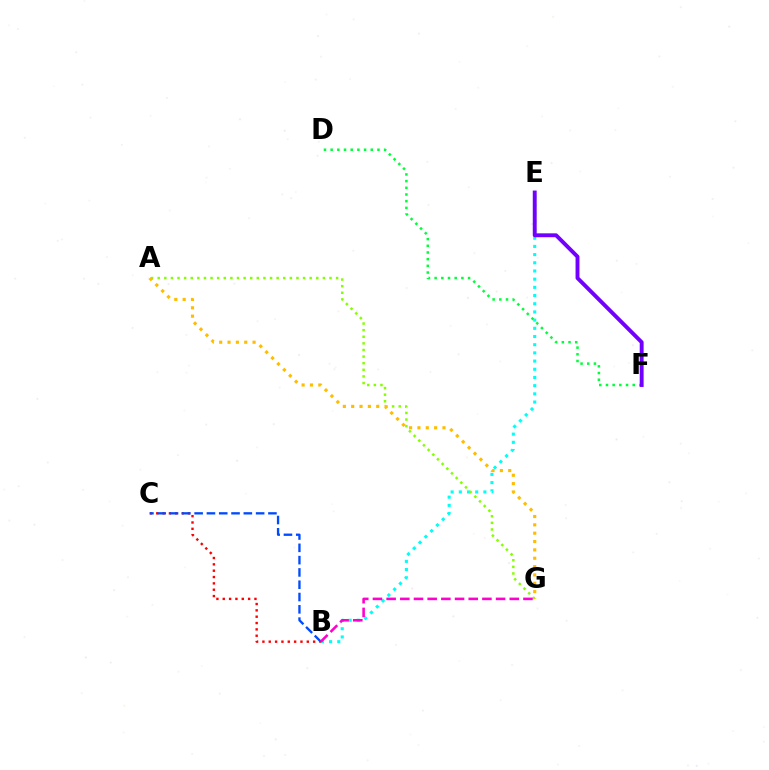{('B', 'E'): [{'color': '#00fff6', 'line_style': 'dotted', 'thickness': 2.23}], ('A', 'G'): [{'color': '#84ff00', 'line_style': 'dotted', 'thickness': 1.8}, {'color': '#ffbd00', 'line_style': 'dotted', 'thickness': 2.27}], ('B', 'C'): [{'color': '#ff0000', 'line_style': 'dotted', 'thickness': 1.72}, {'color': '#004bff', 'line_style': 'dashed', 'thickness': 1.67}], ('D', 'F'): [{'color': '#00ff39', 'line_style': 'dotted', 'thickness': 1.82}], ('B', 'G'): [{'color': '#ff00cf', 'line_style': 'dashed', 'thickness': 1.86}], ('E', 'F'): [{'color': '#7200ff', 'line_style': 'solid', 'thickness': 2.81}]}